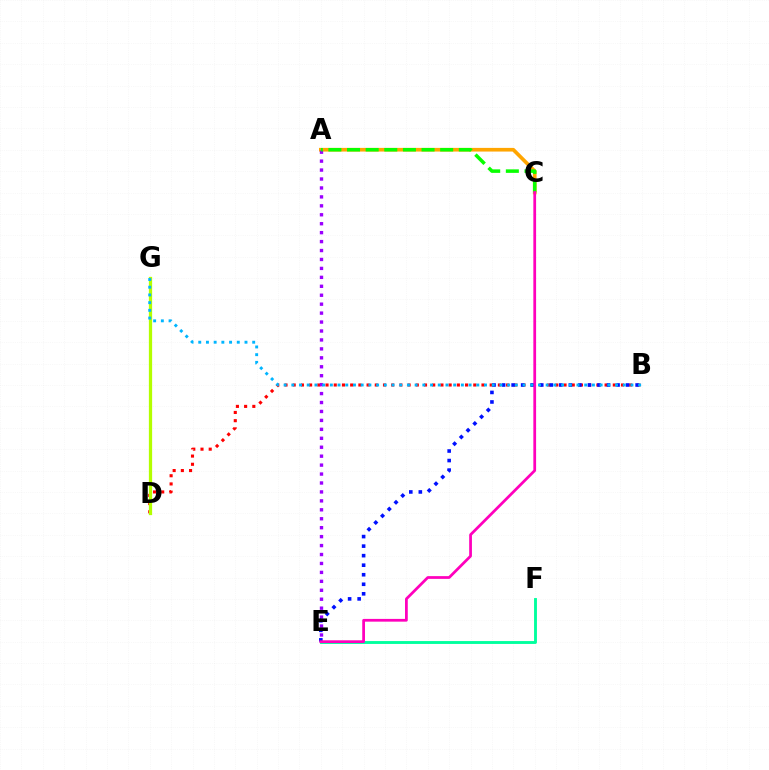{('B', 'D'): [{'color': '#ff0000', 'line_style': 'dotted', 'thickness': 2.23}], ('A', 'C'): [{'color': '#ffa500', 'line_style': 'solid', 'thickness': 2.64}, {'color': '#08ff00', 'line_style': 'dashed', 'thickness': 2.53}], ('E', 'F'): [{'color': '#00ff9d', 'line_style': 'solid', 'thickness': 2.07}], ('D', 'G'): [{'color': '#b3ff00', 'line_style': 'solid', 'thickness': 2.34}], ('A', 'E'): [{'color': '#9b00ff', 'line_style': 'dotted', 'thickness': 2.43}], ('B', 'E'): [{'color': '#0010ff', 'line_style': 'dotted', 'thickness': 2.59}], ('C', 'E'): [{'color': '#ff00bd', 'line_style': 'solid', 'thickness': 1.98}], ('B', 'G'): [{'color': '#00b5ff', 'line_style': 'dotted', 'thickness': 2.09}]}